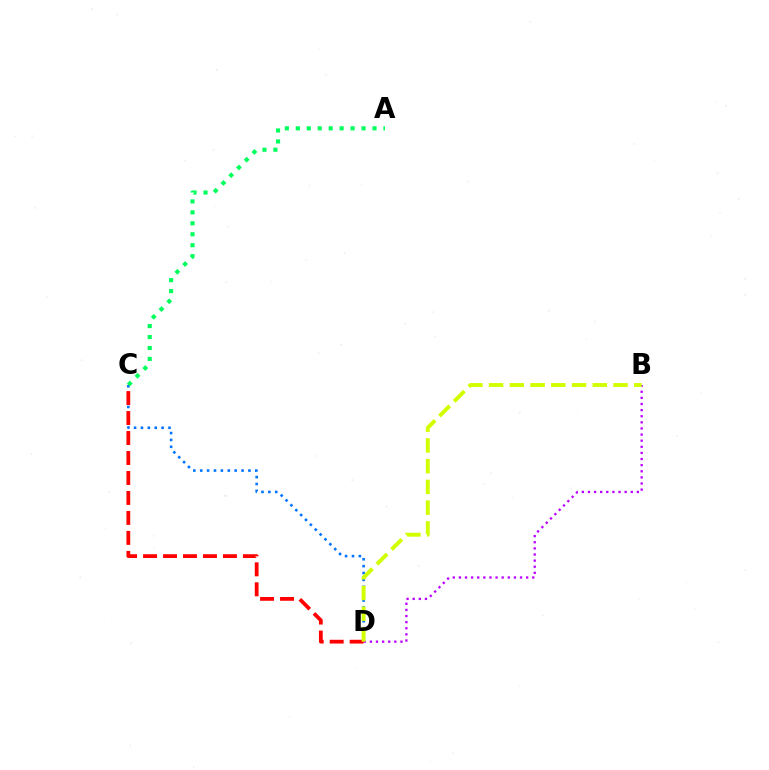{('C', 'D'): [{'color': '#0074ff', 'line_style': 'dotted', 'thickness': 1.87}, {'color': '#ff0000', 'line_style': 'dashed', 'thickness': 2.71}], ('B', 'D'): [{'color': '#b900ff', 'line_style': 'dotted', 'thickness': 1.66}, {'color': '#d1ff00', 'line_style': 'dashed', 'thickness': 2.82}], ('A', 'C'): [{'color': '#00ff5c', 'line_style': 'dotted', 'thickness': 2.98}]}